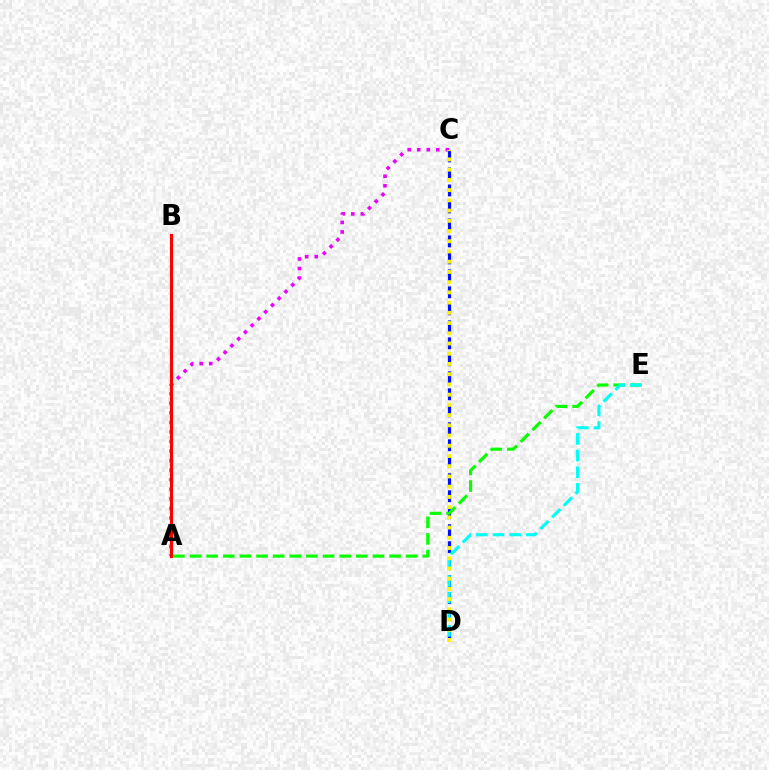{('A', 'C'): [{'color': '#ee00ff', 'line_style': 'dotted', 'thickness': 2.59}], ('C', 'D'): [{'color': '#0010ff', 'line_style': 'dashed', 'thickness': 2.31}, {'color': '#fcf500', 'line_style': 'dotted', 'thickness': 2.78}], ('A', 'E'): [{'color': '#08ff00', 'line_style': 'dashed', 'thickness': 2.26}], ('D', 'E'): [{'color': '#00fff6', 'line_style': 'dashed', 'thickness': 2.26}], ('A', 'B'): [{'color': '#ff0000', 'line_style': 'solid', 'thickness': 2.23}]}